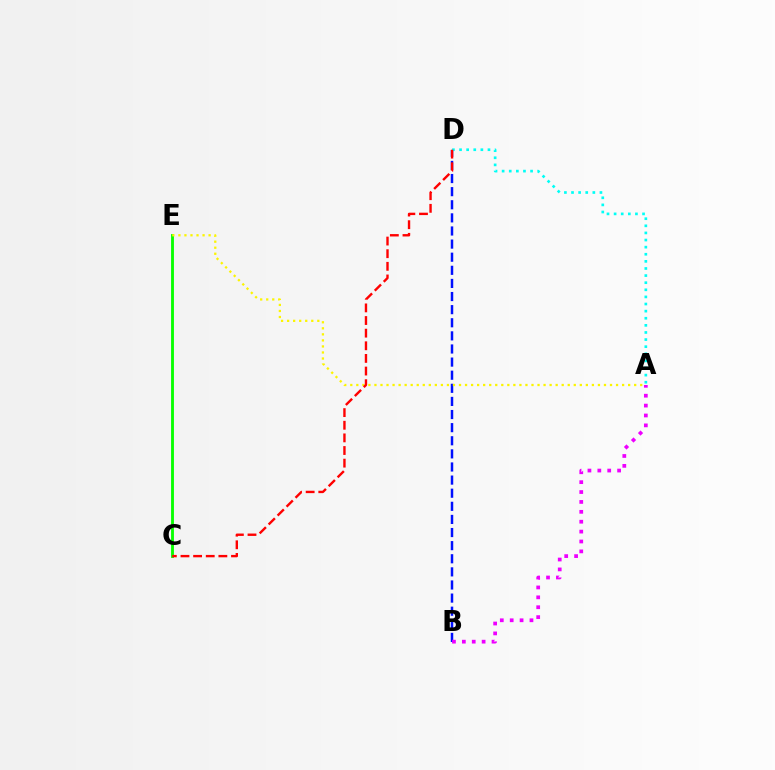{('B', 'D'): [{'color': '#0010ff', 'line_style': 'dashed', 'thickness': 1.78}], ('C', 'E'): [{'color': '#08ff00', 'line_style': 'solid', 'thickness': 2.06}], ('A', 'E'): [{'color': '#fcf500', 'line_style': 'dotted', 'thickness': 1.64}], ('A', 'D'): [{'color': '#00fff6', 'line_style': 'dotted', 'thickness': 1.93}], ('C', 'D'): [{'color': '#ff0000', 'line_style': 'dashed', 'thickness': 1.72}], ('A', 'B'): [{'color': '#ee00ff', 'line_style': 'dotted', 'thickness': 2.69}]}